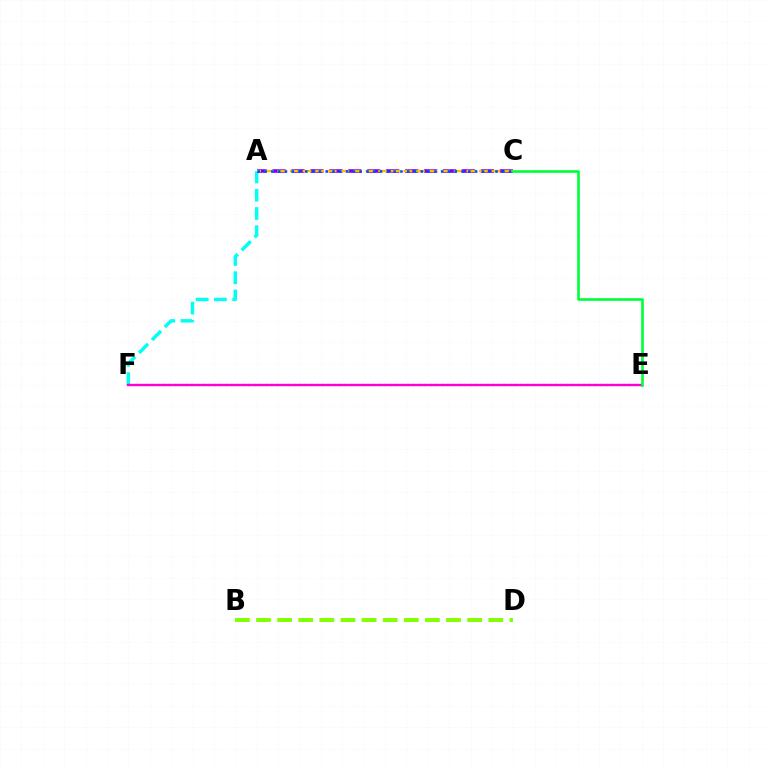{('B', 'D'): [{'color': '#84ff00', 'line_style': 'dashed', 'thickness': 2.87}], ('A', 'F'): [{'color': '#00fff6', 'line_style': 'dashed', 'thickness': 2.48}], ('E', 'F'): [{'color': '#ff0000', 'line_style': 'dotted', 'thickness': 1.54}, {'color': '#ff00cf', 'line_style': 'solid', 'thickness': 1.68}], ('A', 'C'): [{'color': '#7200ff', 'line_style': 'dashed', 'thickness': 2.57}, {'color': '#ffbd00', 'line_style': 'dashed', 'thickness': 1.71}, {'color': '#004bff', 'line_style': 'dotted', 'thickness': 1.85}], ('C', 'E'): [{'color': '#00ff39', 'line_style': 'solid', 'thickness': 1.91}]}